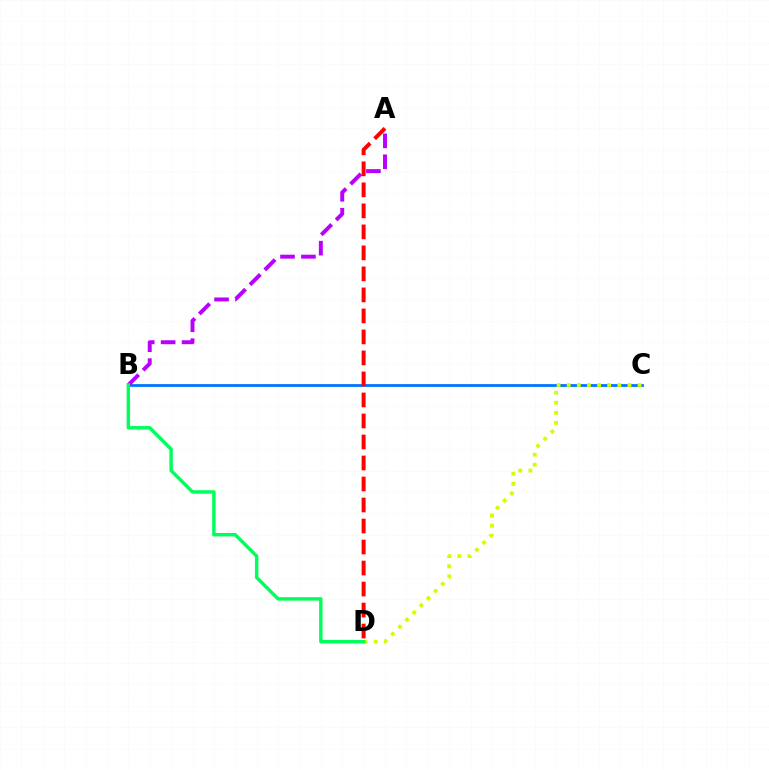{('B', 'C'): [{'color': '#0074ff', 'line_style': 'solid', 'thickness': 1.99}], ('C', 'D'): [{'color': '#d1ff00', 'line_style': 'dotted', 'thickness': 2.75}], ('A', 'B'): [{'color': '#b900ff', 'line_style': 'dashed', 'thickness': 2.84}], ('A', 'D'): [{'color': '#ff0000', 'line_style': 'dashed', 'thickness': 2.85}], ('B', 'D'): [{'color': '#00ff5c', 'line_style': 'solid', 'thickness': 2.47}]}